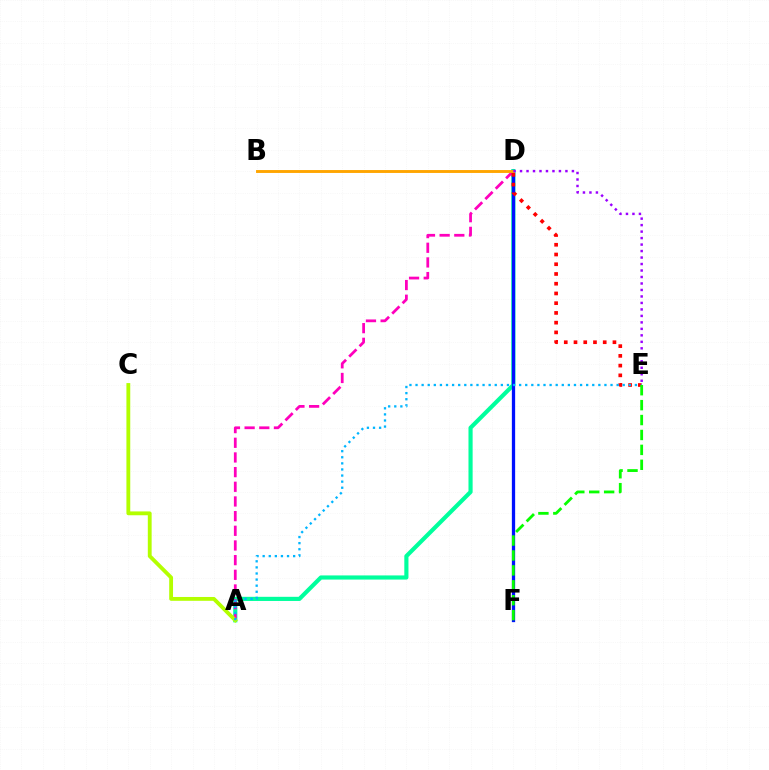{('A', 'D'): [{'color': '#00ff9d', 'line_style': 'solid', 'thickness': 2.99}, {'color': '#ff00bd', 'line_style': 'dashed', 'thickness': 1.99}], ('D', 'F'): [{'color': '#0010ff', 'line_style': 'solid', 'thickness': 2.36}], ('B', 'D'): [{'color': '#ffa500', 'line_style': 'solid', 'thickness': 2.09}], ('D', 'E'): [{'color': '#ff0000', 'line_style': 'dotted', 'thickness': 2.65}, {'color': '#9b00ff', 'line_style': 'dotted', 'thickness': 1.76}], ('A', 'C'): [{'color': '#b3ff00', 'line_style': 'solid', 'thickness': 2.76}], ('A', 'E'): [{'color': '#00b5ff', 'line_style': 'dotted', 'thickness': 1.66}], ('E', 'F'): [{'color': '#08ff00', 'line_style': 'dashed', 'thickness': 2.03}]}